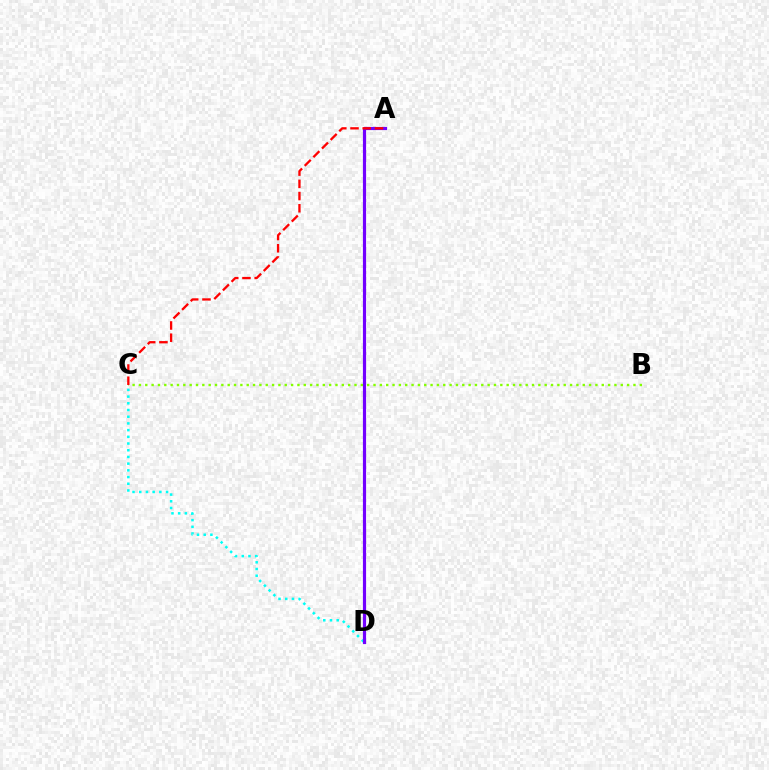{('B', 'C'): [{'color': '#84ff00', 'line_style': 'dotted', 'thickness': 1.72}], ('C', 'D'): [{'color': '#00fff6', 'line_style': 'dotted', 'thickness': 1.82}], ('A', 'D'): [{'color': '#7200ff', 'line_style': 'solid', 'thickness': 2.28}], ('A', 'C'): [{'color': '#ff0000', 'line_style': 'dashed', 'thickness': 1.66}]}